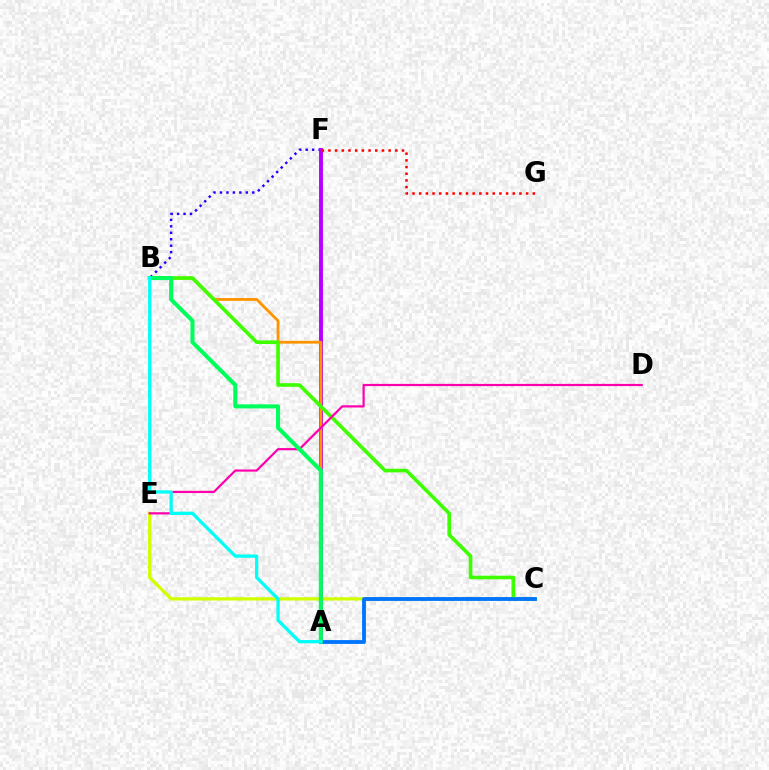{('B', 'F'): [{'color': '#2500ff', 'line_style': 'dotted', 'thickness': 1.76}], ('A', 'F'): [{'color': '#b900ff', 'line_style': 'solid', 'thickness': 2.82}], ('C', 'E'): [{'color': '#d1ff00', 'line_style': 'solid', 'thickness': 2.34}], ('F', 'G'): [{'color': '#ff0000', 'line_style': 'dotted', 'thickness': 1.82}], ('A', 'B'): [{'color': '#ff9400', 'line_style': 'solid', 'thickness': 2.03}, {'color': '#00ff5c', 'line_style': 'solid', 'thickness': 2.92}, {'color': '#00fff6', 'line_style': 'solid', 'thickness': 2.36}], ('B', 'C'): [{'color': '#3dff00', 'line_style': 'solid', 'thickness': 2.61}], ('D', 'E'): [{'color': '#ff00ac', 'line_style': 'solid', 'thickness': 1.6}], ('A', 'C'): [{'color': '#0074ff', 'line_style': 'solid', 'thickness': 2.75}]}